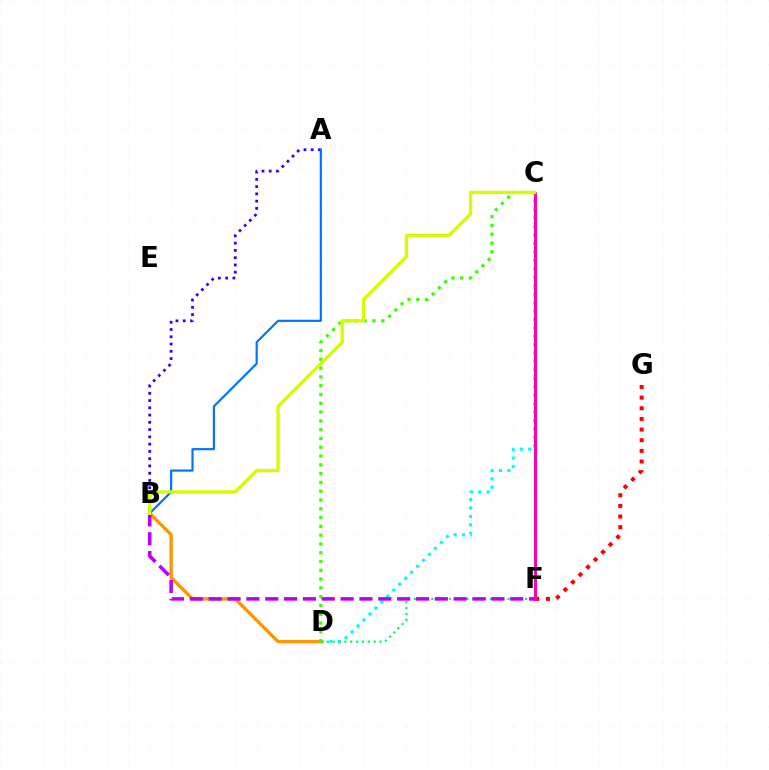{('F', 'G'): [{'color': '#ff0000', 'line_style': 'dotted', 'thickness': 2.89}], ('C', 'D'): [{'color': '#00fff6', 'line_style': 'dotted', 'thickness': 2.29}, {'color': '#3dff00', 'line_style': 'dotted', 'thickness': 2.39}], ('B', 'D'): [{'color': '#ff9400', 'line_style': 'solid', 'thickness': 2.37}], ('A', 'B'): [{'color': '#2500ff', 'line_style': 'dotted', 'thickness': 1.97}, {'color': '#0074ff', 'line_style': 'solid', 'thickness': 1.57}], ('D', 'F'): [{'color': '#00ff5c', 'line_style': 'dotted', 'thickness': 1.59}], ('C', 'F'): [{'color': '#ff00ac', 'line_style': 'solid', 'thickness': 2.17}], ('B', 'F'): [{'color': '#b900ff', 'line_style': 'dashed', 'thickness': 2.56}], ('B', 'C'): [{'color': '#d1ff00', 'line_style': 'solid', 'thickness': 2.4}]}